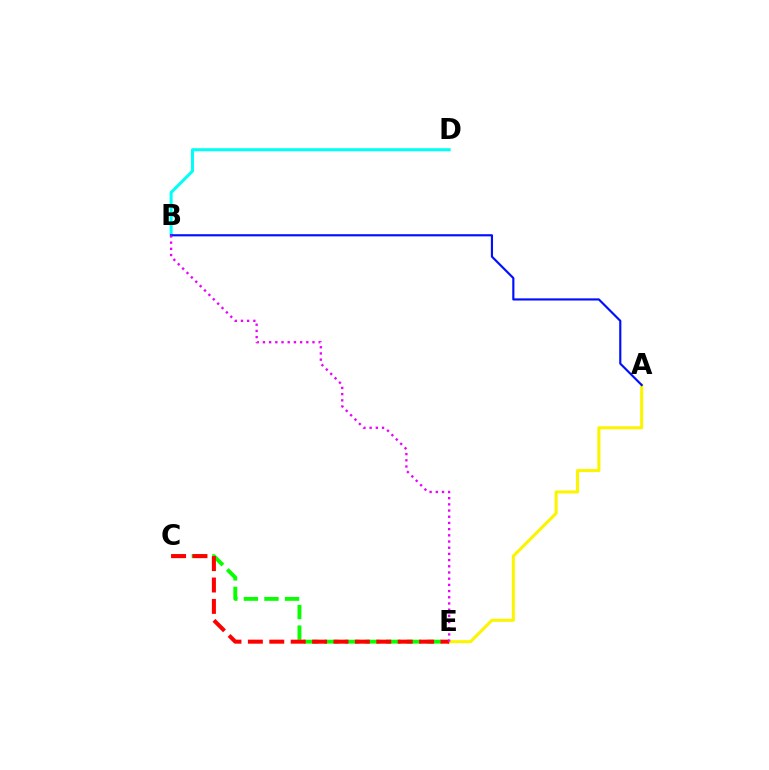{('A', 'E'): [{'color': '#fcf500', 'line_style': 'solid', 'thickness': 2.21}], ('B', 'D'): [{'color': '#00fff6', 'line_style': 'solid', 'thickness': 2.19}], ('C', 'E'): [{'color': '#08ff00', 'line_style': 'dashed', 'thickness': 2.79}, {'color': '#ff0000', 'line_style': 'dashed', 'thickness': 2.91}], ('A', 'B'): [{'color': '#0010ff', 'line_style': 'solid', 'thickness': 1.55}], ('B', 'E'): [{'color': '#ee00ff', 'line_style': 'dotted', 'thickness': 1.68}]}